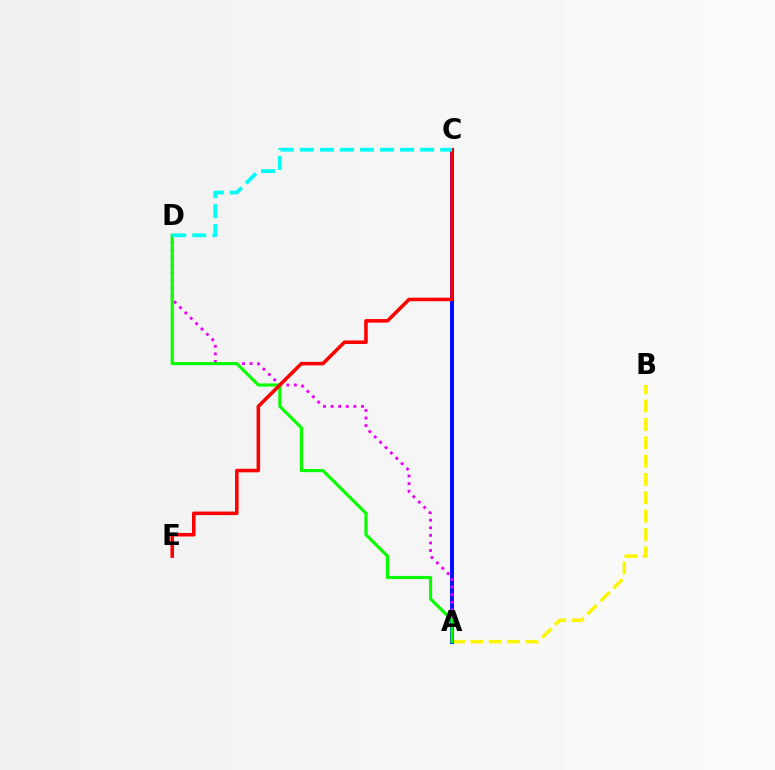{('A', 'B'): [{'color': '#fcf500', 'line_style': 'dashed', 'thickness': 2.49}], ('A', 'C'): [{'color': '#0010ff', 'line_style': 'solid', 'thickness': 2.88}], ('A', 'D'): [{'color': '#ee00ff', 'line_style': 'dotted', 'thickness': 2.06}, {'color': '#08ff00', 'line_style': 'solid', 'thickness': 2.27}], ('C', 'E'): [{'color': '#ff0000', 'line_style': 'solid', 'thickness': 2.55}], ('C', 'D'): [{'color': '#00fff6', 'line_style': 'dashed', 'thickness': 2.72}]}